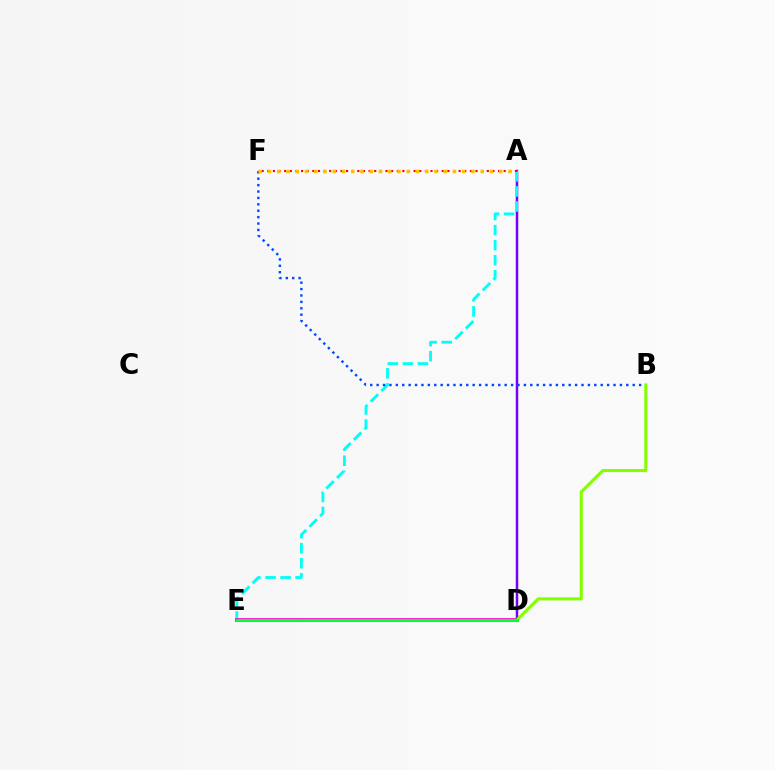{('A', 'D'): [{'color': '#7200ff', 'line_style': 'solid', 'thickness': 1.8}], ('A', 'E'): [{'color': '#00fff6', 'line_style': 'dashed', 'thickness': 2.04}], ('B', 'F'): [{'color': '#004bff', 'line_style': 'dotted', 'thickness': 1.74}], ('A', 'F'): [{'color': '#ff0000', 'line_style': 'dotted', 'thickness': 1.53}, {'color': '#ffbd00', 'line_style': 'dotted', 'thickness': 2.51}], ('D', 'E'): [{'color': '#ff00cf', 'line_style': 'solid', 'thickness': 2.67}, {'color': '#00ff39', 'line_style': 'solid', 'thickness': 2.2}], ('B', 'D'): [{'color': '#84ff00', 'line_style': 'solid', 'thickness': 2.23}]}